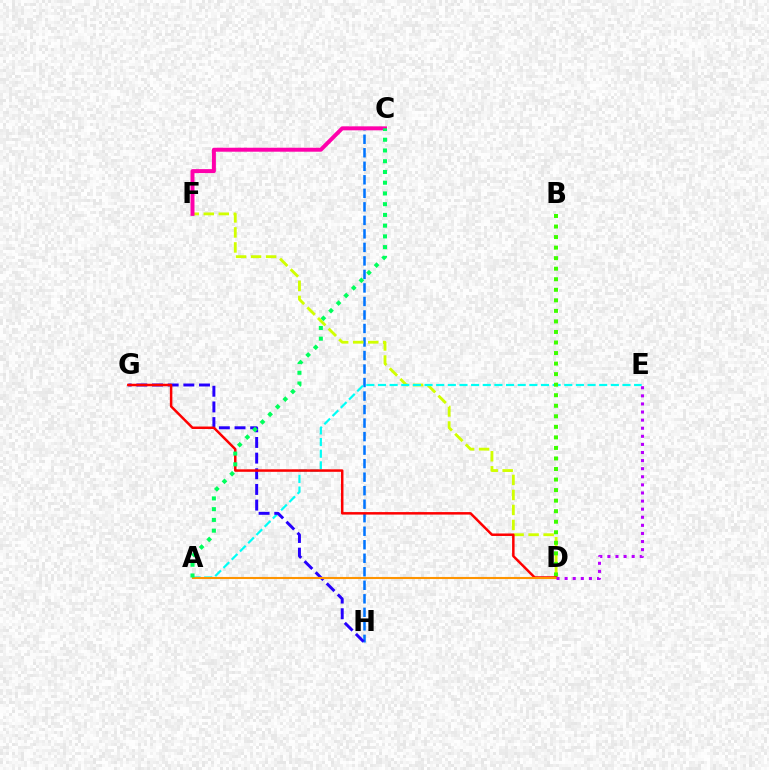{('C', 'H'): [{'color': '#0074ff', 'line_style': 'dashed', 'thickness': 1.84}], ('D', 'F'): [{'color': '#d1ff00', 'line_style': 'dashed', 'thickness': 2.04}], ('C', 'F'): [{'color': '#ff00ac', 'line_style': 'solid', 'thickness': 2.86}], ('A', 'E'): [{'color': '#00fff6', 'line_style': 'dashed', 'thickness': 1.58}], ('B', 'D'): [{'color': '#3dff00', 'line_style': 'dotted', 'thickness': 2.86}], ('G', 'H'): [{'color': '#2500ff', 'line_style': 'dashed', 'thickness': 2.13}], ('D', 'G'): [{'color': '#ff0000', 'line_style': 'solid', 'thickness': 1.8}], ('A', 'D'): [{'color': '#ff9400', 'line_style': 'solid', 'thickness': 1.51}], ('A', 'C'): [{'color': '#00ff5c', 'line_style': 'dotted', 'thickness': 2.92}], ('D', 'E'): [{'color': '#b900ff', 'line_style': 'dotted', 'thickness': 2.2}]}